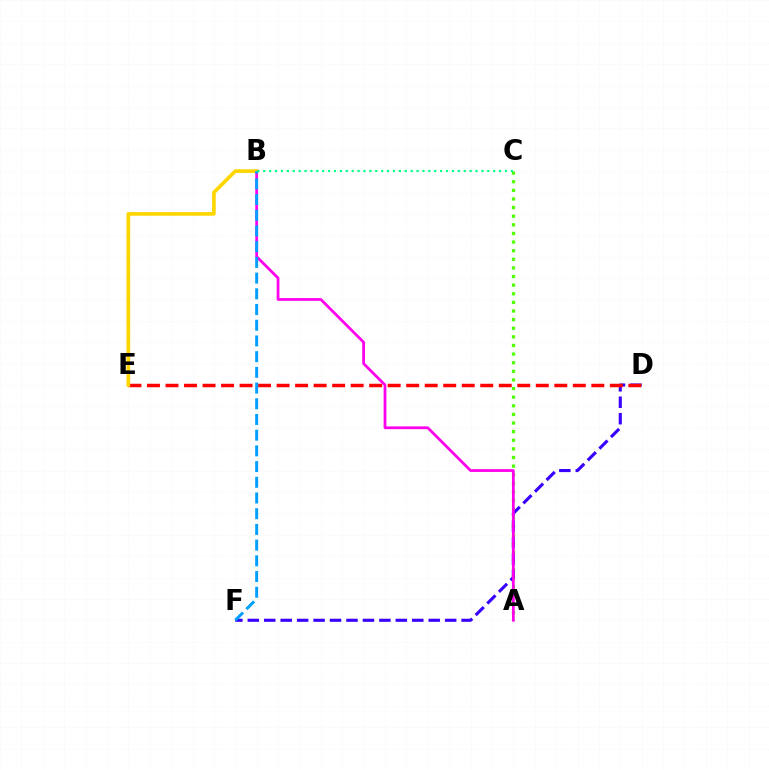{('A', 'C'): [{'color': '#4fff00', 'line_style': 'dotted', 'thickness': 2.34}], ('D', 'F'): [{'color': '#3700ff', 'line_style': 'dashed', 'thickness': 2.23}], ('D', 'E'): [{'color': '#ff0000', 'line_style': 'dashed', 'thickness': 2.52}], ('A', 'B'): [{'color': '#ff00ed', 'line_style': 'solid', 'thickness': 1.99}], ('B', 'E'): [{'color': '#ffd500', 'line_style': 'solid', 'thickness': 2.65}], ('B', 'F'): [{'color': '#009eff', 'line_style': 'dashed', 'thickness': 2.13}], ('B', 'C'): [{'color': '#00ff86', 'line_style': 'dotted', 'thickness': 1.6}]}